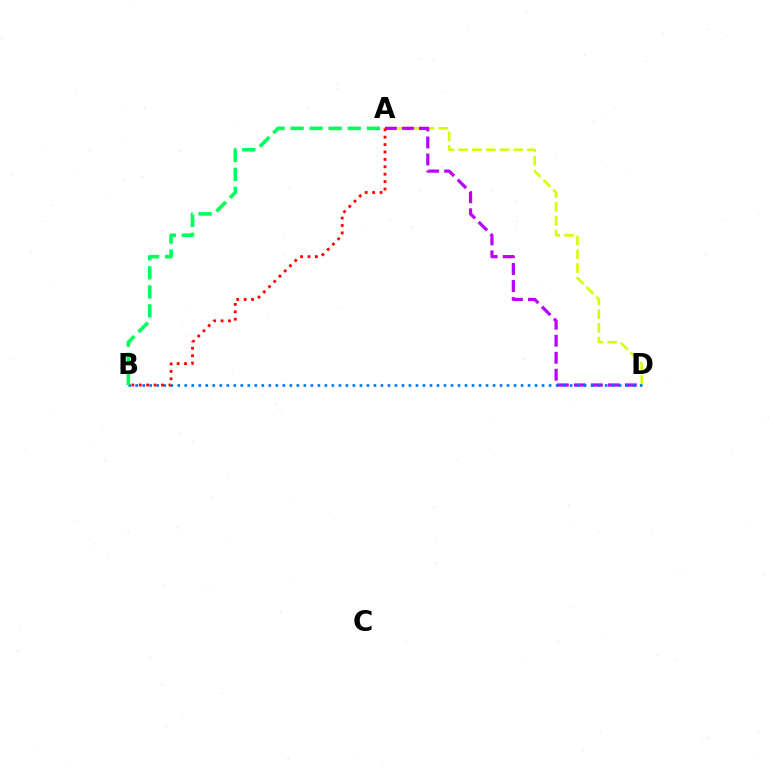{('A', 'D'): [{'color': '#d1ff00', 'line_style': 'dashed', 'thickness': 1.87}, {'color': '#b900ff', 'line_style': 'dashed', 'thickness': 2.31}], ('B', 'D'): [{'color': '#0074ff', 'line_style': 'dotted', 'thickness': 1.9}], ('A', 'B'): [{'color': '#ff0000', 'line_style': 'dotted', 'thickness': 2.01}, {'color': '#00ff5c', 'line_style': 'dashed', 'thickness': 2.59}]}